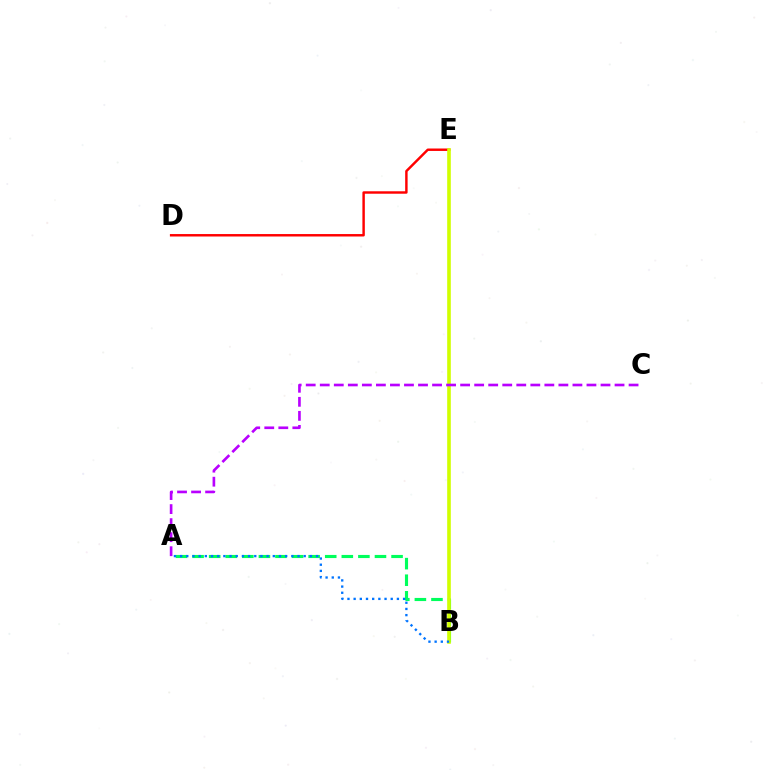{('A', 'B'): [{'color': '#00ff5c', 'line_style': 'dashed', 'thickness': 2.25}, {'color': '#0074ff', 'line_style': 'dotted', 'thickness': 1.68}], ('D', 'E'): [{'color': '#ff0000', 'line_style': 'solid', 'thickness': 1.76}], ('B', 'E'): [{'color': '#d1ff00', 'line_style': 'solid', 'thickness': 2.61}], ('A', 'C'): [{'color': '#b900ff', 'line_style': 'dashed', 'thickness': 1.91}]}